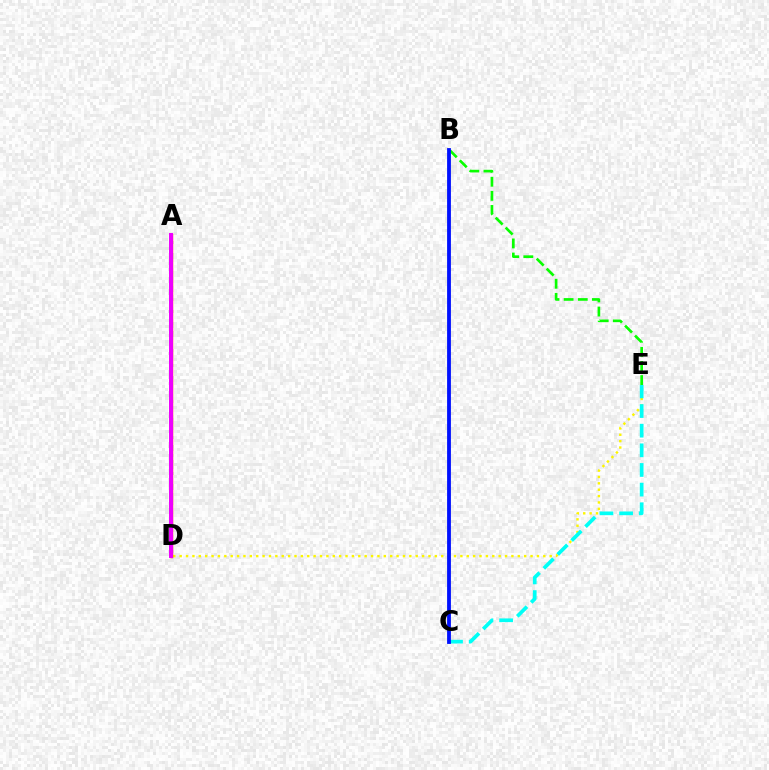{('D', 'E'): [{'color': '#fcf500', 'line_style': 'dotted', 'thickness': 1.73}], ('B', 'E'): [{'color': '#08ff00', 'line_style': 'dashed', 'thickness': 1.92}], ('A', 'D'): [{'color': '#ff0000', 'line_style': 'solid', 'thickness': 2.43}, {'color': '#ee00ff', 'line_style': 'solid', 'thickness': 2.85}], ('C', 'E'): [{'color': '#00fff6', 'line_style': 'dashed', 'thickness': 2.67}], ('B', 'C'): [{'color': '#0010ff', 'line_style': 'solid', 'thickness': 2.74}]}